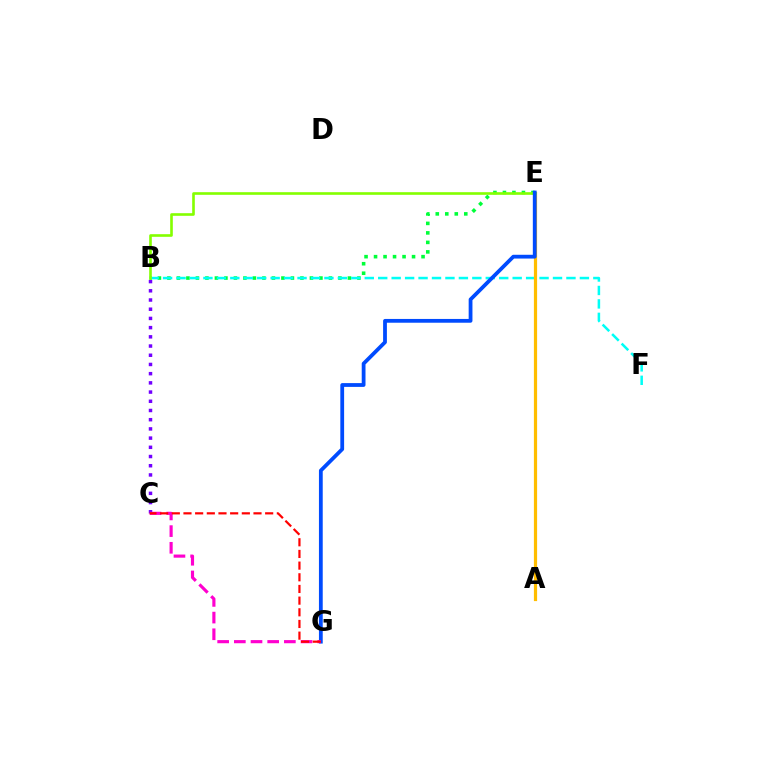{('B', 'C'): [{'color': '#7200ff', 'line_style': 'dotted', 'thickness': 2.5}], ('B', 'E'): [{'color': '#00ff39', 'line_style': 'dotted', 'thickness': 2.58}, {'color': '#84ff00', 'line_style': 'solid', 'thickness': 1.89}], ('B', 'F'): [{'color': '#00fff6', 'line_style': 'dashed', 'thickness': 1.83}], ('A', 'E'): [{'color': '#ffbd00', 'line_style': 'solid', 'thickness': 2.31}], ('E', 'G'): [{'color': '#004bff', 'line_style': 'solid', 'thickness': 2.73}], ('C', 'G'): [{'color': '#ff00cf', 'line_style': 'dashed', 'thickness': 2.27}, {'color': '#ff0000', 'line_style': 'dashed', 'thickness': 1.59}]}